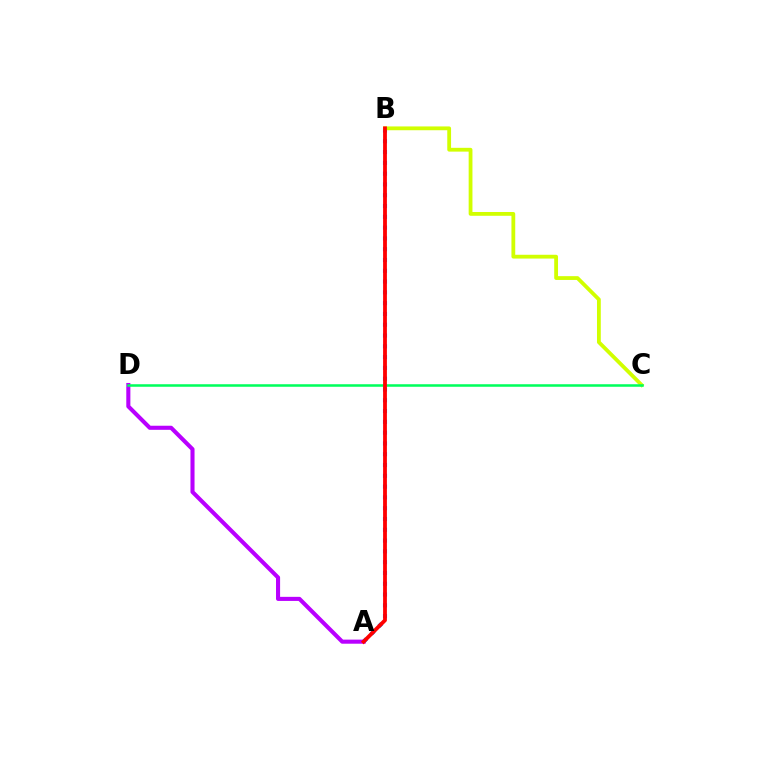{('A', 'B'): [{'color': '#0074ff', 'line_style': 'dotted', 'thickness': 2.93}, {'color': '#ff0000', 'line_style': 'solid', 'thickness': 2.74}], ('A', 'D'): [{'color': '#b900ff', 'line_style': 'solid', 'thickness': 2.94}], ('B', 'C'): [{'color': '#d1ff00', 'line_style': 'solid', 'thickness': 2.74}], ('C', 'D'): [{'color': '#00ff5c', 'line_style': 'solid', 'thickness': 1.82}]}